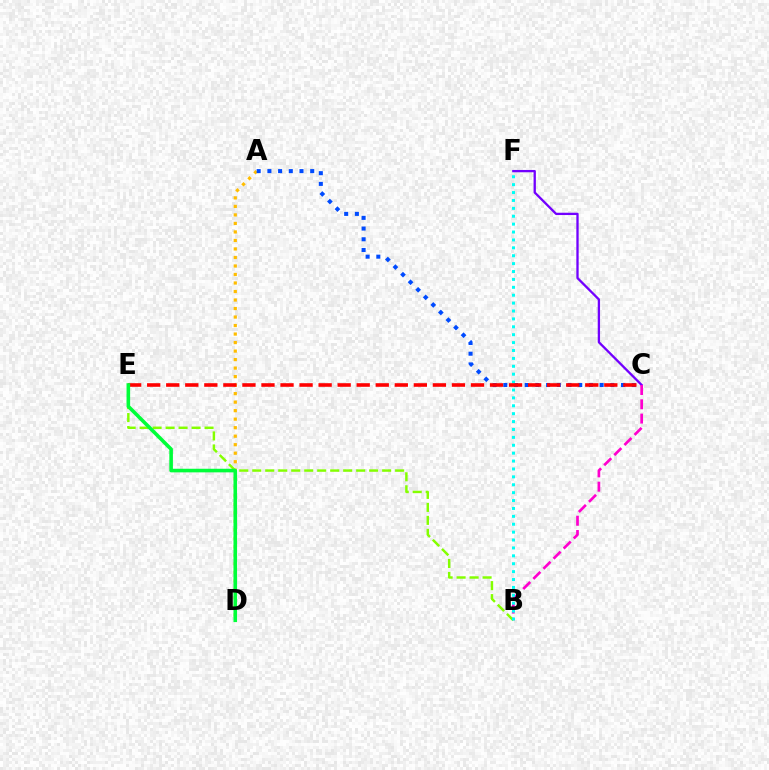{('C', 'F'): [{'color': '#7200ff', 'line_style': 'solid', 'thickness': 1.66}], ('A', 'D'): [{'color': '#ffbd00', 'line_style': 'dotted', 'thickness': 2.31}], ('B', 'C'): [{'color': '#ff00cf', 'line_style': 'dashed', 'thickness': 1.94}], ('B', 'E'): [{'color': '#84ff00', 'line_style': 'dashed', 'thickness': 1.76}], ('A', 'C'): [{'color': '#004bff', 'line_style': 'dotted', 'thickness': 2.91}], ('B', 'F'): [{'color': '#00fff6', 'line_style': 'dotted', 'thickness': 2.15}], ('C', 'E'): [{'color': '#ff0000', 'line_style': 'dashed', 'thickness': 2.59}], ('D', 'E'): [{'color': '#00ff39', 'line_style': 'solid', 'thickness': 2.59}]}